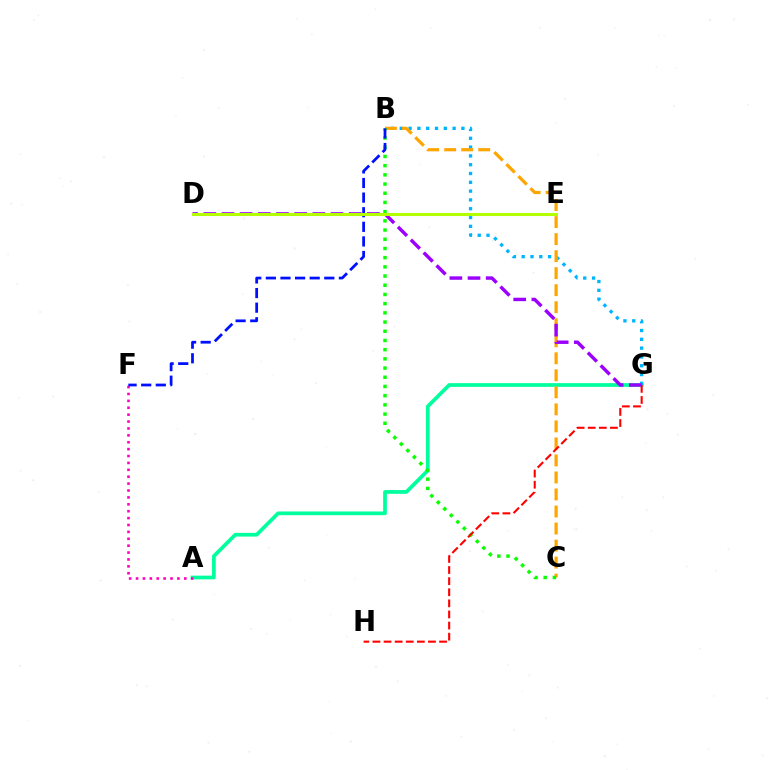{('A', 'G'): [{'color': '#00ff9d', 'line_style': 'solid', 'thickness': 2.68}], ('A', 'F'): [{'color': '#ff00bd', 'line_style': 'dotted', 'thickness': 1.87}], ('B', 'G'): [{'color': '#00b5ff', 'line_style': 'dotted', 'thickness': 2.39}], ('B', 'C'): [{'color': '#ffa500', 'line_style': 'dashed', 'thickness': 2.31}, {'color': '#08ff00', 'line_style': 'dotted', 'thickness': 2.5}], ('G', 'H'): [{'color': '#ff0000', 'line_style': 'dashed', 'thickness': 1.51}], ('B', 'F'): [{'color': '#0010ff', 'line_style': 'dashed', 'thickness': 1.98}], ('D', 'G'): [{'color': '#9b00ff', 'line_style': 'dashed', 'thickness': 2.47}], ('D', 'E'): [{'color': '#b3ff00', 'line_style': 'solid', 'thickness': 2.2}]}